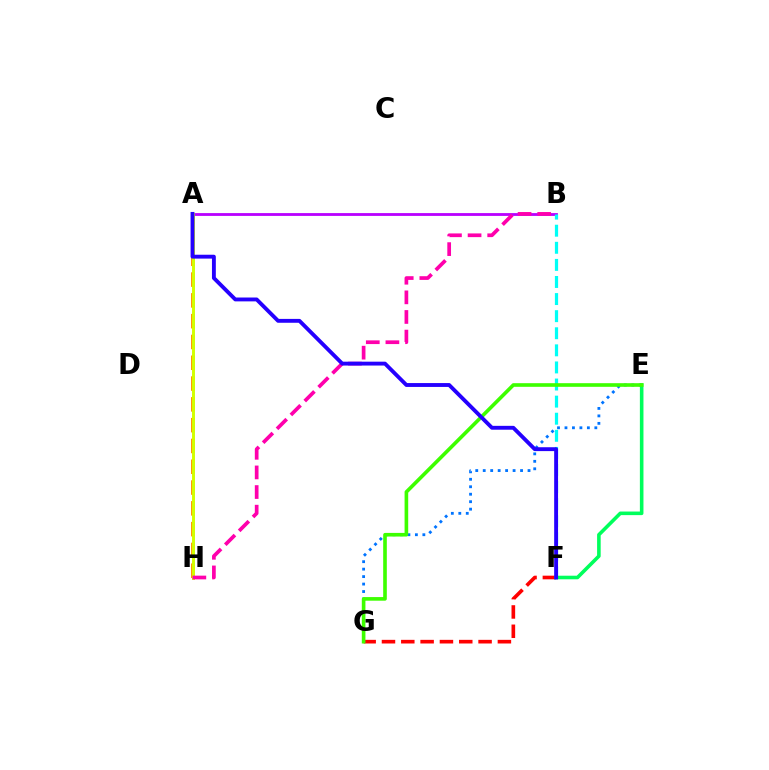{('A', 'B'): [{'color': '#b900ff', 'line_style': 'solid', 'thickness': 2.03}], ('A', 'H'): [{'color': '#ff9400', 'line_style': 'dashed', 'thickness': 2.83}, {'color': '#d1ff00', 'line_style': 'solid', 'thickness': 2.12}], ('F', 'G'): [{'color': '#ff0000', 'line_style': 'dashed', 'thickness': 2.62}], ('B', 'H'): [{'color': '#ff00ac', 'line_style': 'dashed', 'thickness': 2.67}], ('B', 'F'): [{'color': '#00fff6', 'line_style': 'dashed', 'thickness': 2.32}], ('E', 'G'): [{'color': '#0074ff', 'line_style': 'dotted', 'thickness': 2.03}, {'color': '#3dff00', 'line_style': 'solid', 'thickness': 2.62}], ('E', 'F'): [{'color': '#00ff5c', 'line_style': 'solid', 'thickness': 2.58}], ('A', 'F'): [{'color': '#2500ff', 'line_style': 'solid', 'thickness': 2.79}]}